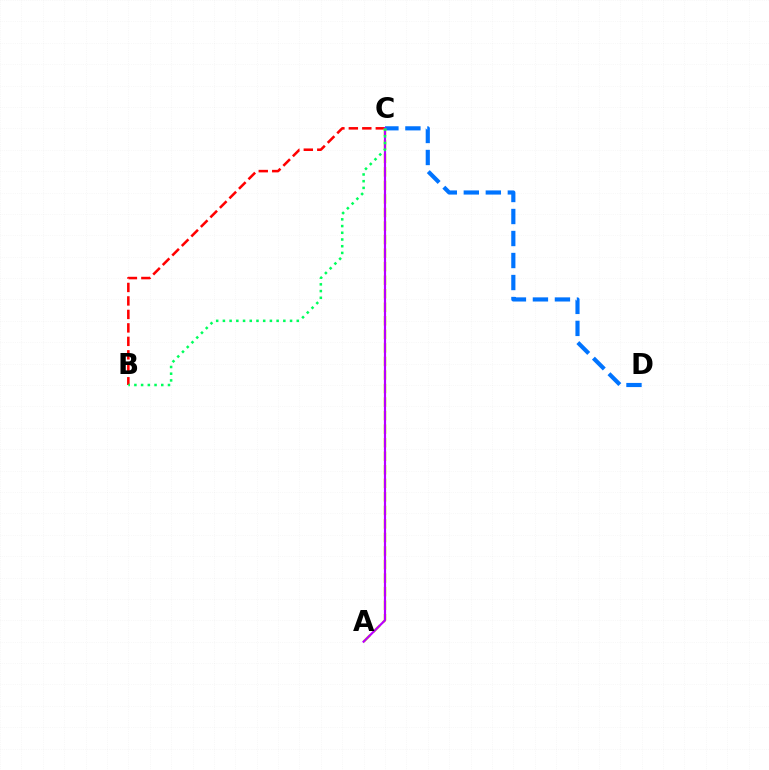{('C', 'D'): [{'color': '#0074ff', 'line_style': 'dashed', 'thickness': 2.99}], ('B', 'C'): [{'color': '#ff0000', 'line_style': 'dashed', 'thickness': 1.83}, {'color': '#00ff5c', 'line_style': 'dotted', 'thickness': 1.82}], ('A', 'C'): [{'color': '#d1ff00', 'line_style': 'dashed', 'thickness': 1.84}, {'color': '#b900ff', 'line_style': 'solid', 'thickness': 1.57}]}